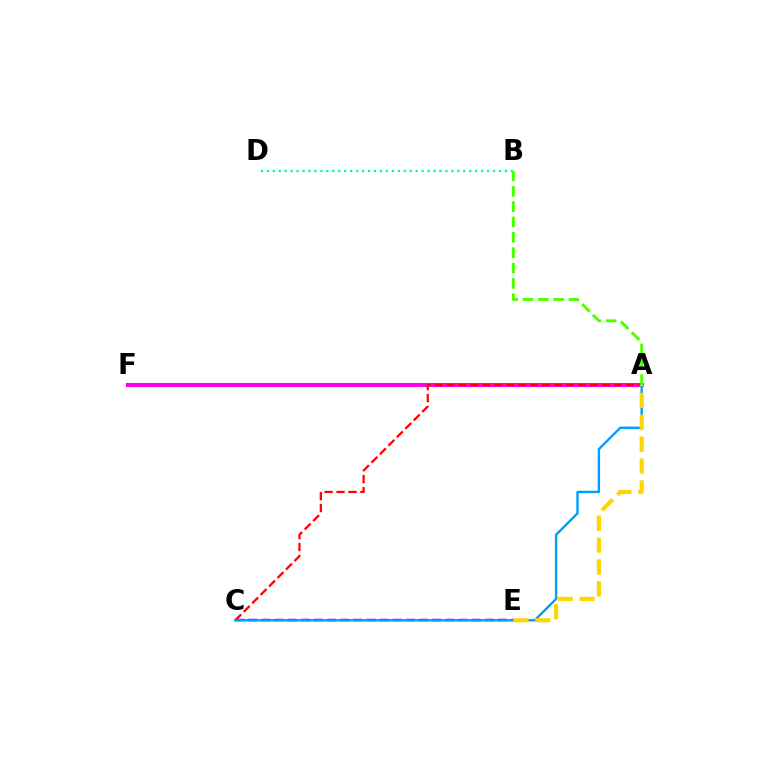{('A', 'F'): [{'color': '#ff00ed', 'line_style': 'solid', 'thickness': 2.91}], ('C', 'E'): [{'color': '#3700ff', 'line_style': 'dashed', 'thickness': 1.79}], ('A', 'C'): [{'color': '#ff0000', 'line_style': 'dashed', 'thickness': 1.62}, {'color': '#009eff', 'line_style': 'solid', 'thickness': 1.71}], ('B', 'D'): [{'color': '#00ff86', 'line_style': 'dotted', 'thickness': 1.62}], ('A', 'E'): [{'color': '#ffd500', 'line_style': 'dashed', 'thickness': 2.97}], ('A', 'B'): [{'color': '#4fff00', 'line_style': 'dashed', 'thickness': 2.08}]}